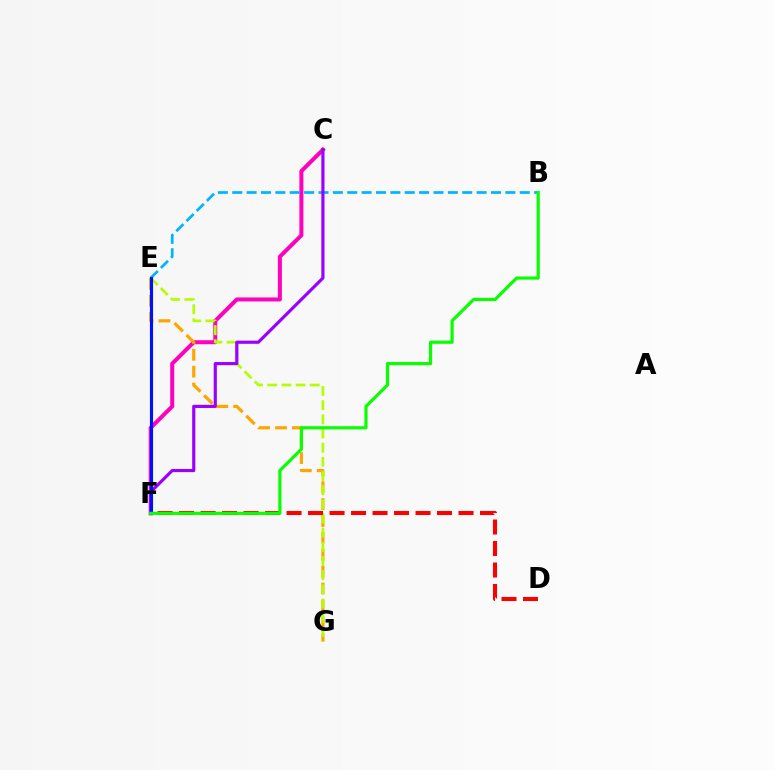{('C', 'F'): [{'color': '#ff00bd', 'line_style': 'solid', 'thickness': 2.88}, {'color': '#9b00ff', 'line_style': 'solid', 'thickness': 2.28}], ('E', 'G'): [{'color': '#ffa500', 'line_style': 'dashed', 'thickness': 2.29}, {'color': '#b3ff00', 'line_style': 'dashed', 'thickness': 1.92}], ('B', 'E'): [{'color': '#00b5ff', 'line_style': 'dashed', 'thickness': 1.95}], ('D', 'F'): [{'color': '#ff0000', 'line_style': 'dashed', 'thickness': 2.92}], ('E', 'F'): [{'color': '#00ff9d', 'line_style': 'solid', 'thickness': 1.51}, {'color': '#0010ff', 'line_style': 'solid', 'thickness': 2.24}], ('B', 'F'): [{'color': '#08ff00', 'line_style': 'solid', 'thickness': 2.29}]}